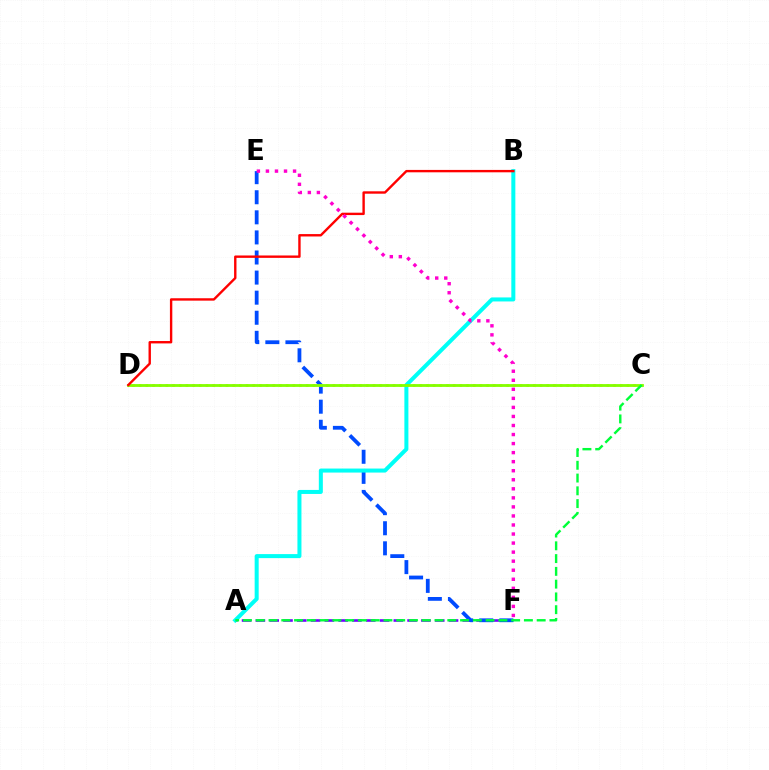{('A', 'F'): [{'color': '#7200ff', 'line_style': 'dashed', 'thickness': 1.87}], ('E', 'F'): [{'color': '#004bff', 'line_style': 'dashed', 'thickness': 2.73}, {'color': '#ff00cf', 'line_style': 'dotted', 'thickness': 2.46}], ('C', 'D'): [{'color': '#ffbd00', 'line_style': 'dotted', 'thickness': 1.82}, {'color': '#84ff00', 'line_style': 'solid', 'thickness': 2.02}], ('A', 'B'): [{'color': '#00fff6', 'line_style': 'solid', 'thickness': 2.89}], ('B', 'D'): [{'color': '#ff0000', 'line_style': 'solid', 'thickness': 1.72}], ('A', 'C'): [{'color': '#00ff39', 'line_style': 'dashed', 'thickness': 1.73}]}